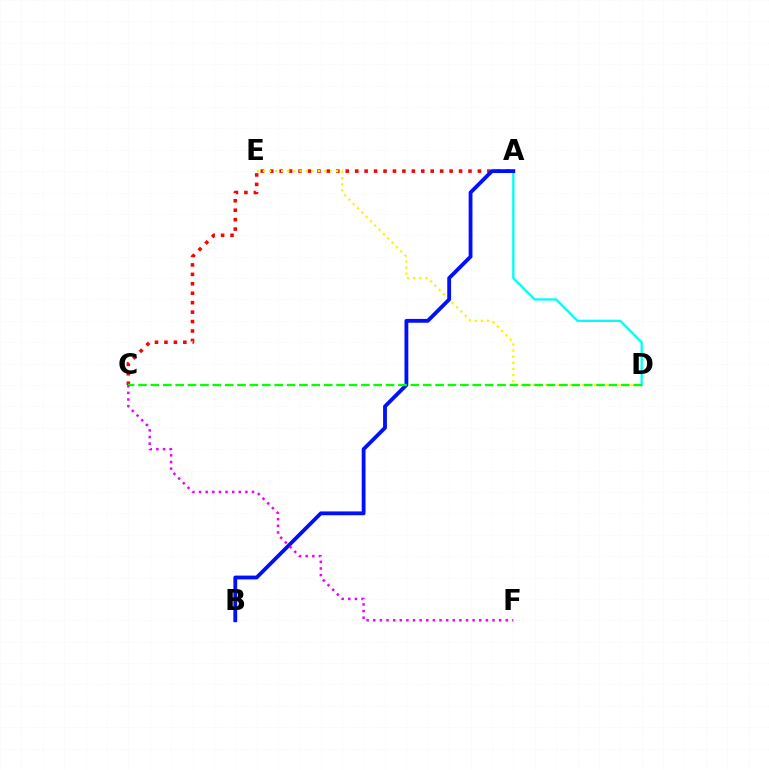{('A', 'D'): [{'color': '#00fff6', 'line_style': 'solid', 'thickness': 1.67}], ('A', 'C'): [{'color': '#ff0000', 'line_style': 'dotted', 'thickness': 2.57}], ('D', 'E'): [{'color': '#fcf500', 'line_style': 'dotted', 'thickness': 1.66}], ('A', 'B'): [{'color': '#0010ff', 'line_style': 'solid', 'thickness': 2.75}], ('C', 'D'): [{'color': '#08ff00', 'line_style': 'dashed', 'thickness': 1.68}], ('C', 'F'): [{'color': '#ee00ff', 'line_style': 'dotted', 'thickness': 1.8}]}